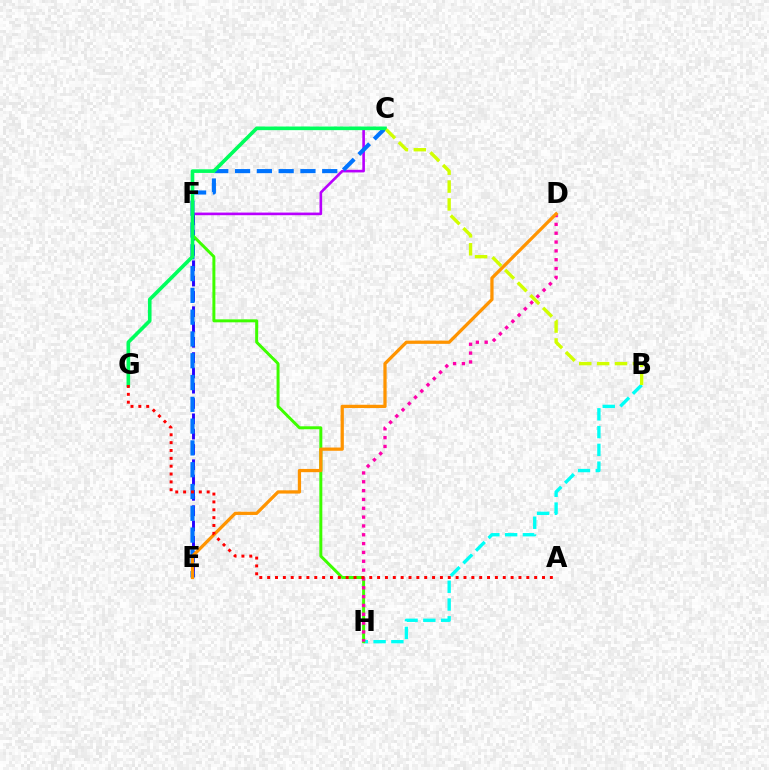{('C', 'F'): [{'color': '#b900ff', 'line_style': 'solid', 'thickness': 1.89}], ('E', 'F'): [{'color': '#2500ff', 'line_style': 'dashed', 'thickness': 2.08}], ('B', 'H'): [{'color': '#00fff6', 'line_style': 'dashed', 'thickness': 2.42}], ('C', 'E'): [{'color': '#0074ff', 'line_style': 'dashed', 'thickness': 2.96}], ('F', 'H'): [{'color': '#3dff00', 'line_style': 'solid', 'thickness': 2.14}], ('D', 'H'): [{'color': '#ff00ac', 'line_style': 'dotted', 'thickness': 2.4}], ('C', 'G'): [{'color': '#00ff5c', 'line_style': 'solid', 'thickness': 2.62}], ('D', 'E'): [{'color': '#ff9400', 'line_style': 'solid', 'thickness': 2.34}], ('B', 'C'): [{'color': '#d1ff00', 'line_style': 'dashed', 'thickness': 2.43}], ('A', 'G'): [{'color': '#ff0000', 'line_style': 'dotted', 'thickness': 2.13}]}